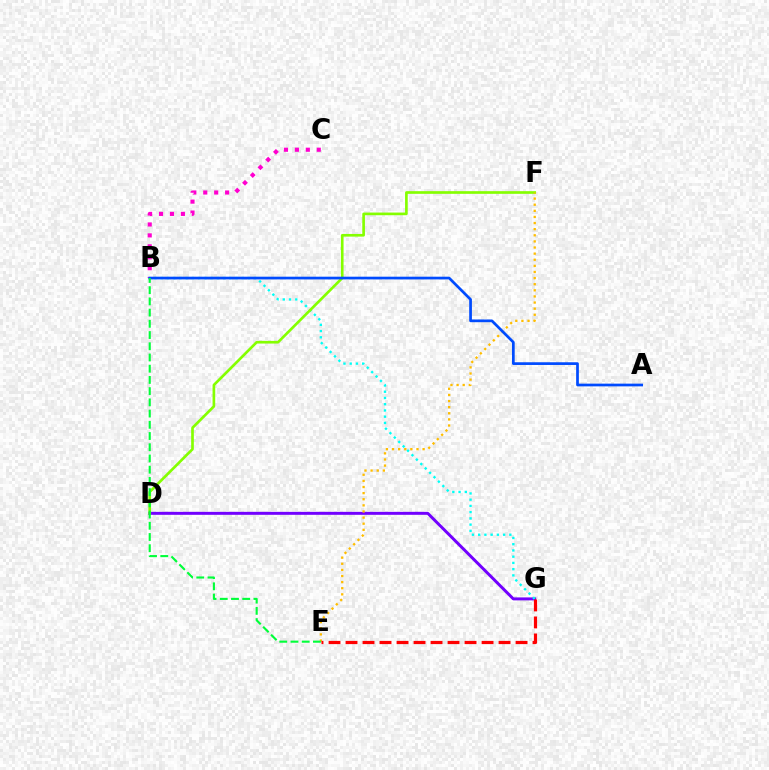{('D', 'G'): [{'color': '#7200ff', 'line_style': 'solid', 'thickness': 2.13}], ('B', 'G'): [{'color': '#00fff6', 'line_style': 'dotted', 'thickness': 1.69}], ('B', 'C'): [{'color': '#ff00cf', 'line_style': 'dotted', 'thickness': 2.97}], ('D', 'F'): [{'color': '#84ff00', 'line_style': 'solid', 'thickness': 1.92}], ('E', 'F'): [{'color': '#ffbd00', 'line_style': 'dotted', 'thickness': 1.66}], ('A', 'B'): [{'color': '#004bff', 'line_style': 'solid', 'thickness': 1.96}], ('B', 'E'): [{'color': '#00ff39', 'line_style': 'dashed', 'thickness': 1.52}], ('E', 'G'): [{'color': '#ff0000', 'line_style': 'dashed', 'thickness': 2.31}]}